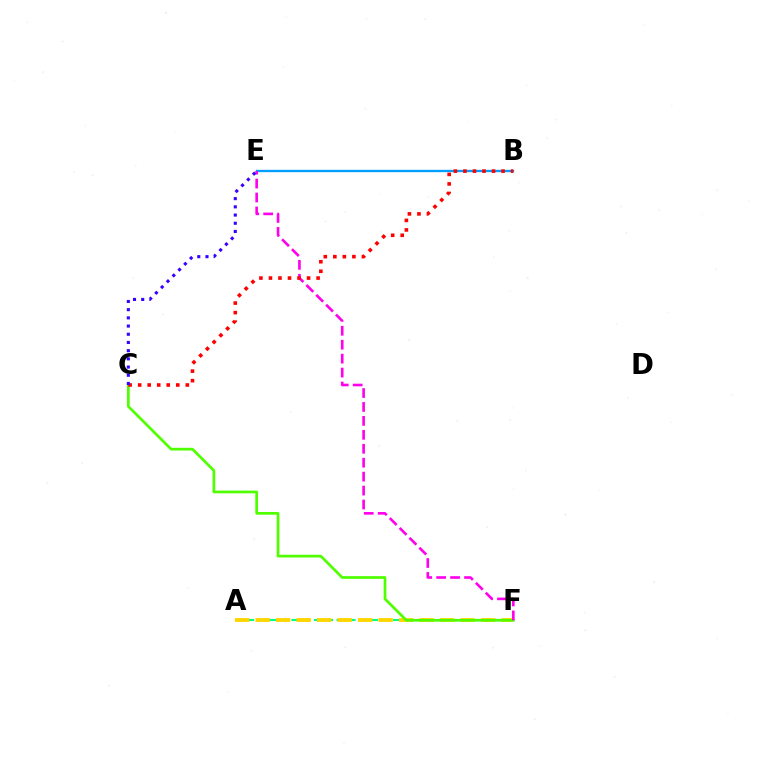{('B', 'E'): [{'color': '#009eff', 'line_style': 'solid', 'thickness': 1.68}], ('A', 'F'): [{'color': '#00ff86', 'line_style': 'dashed', 'thickness': 1.53}, {'color': '#ffd500', 'line_style': 'dashed', 'thickness': 2.78}], ('C', 'F'): [{'color': '#4fff00', 'line_style': 'solid', 'thickness': 1.95}], ('E', 'F'): [{'color': '#ff00ed', 'line_style': 'dashed', 'thickness': 1.89}], ('B', 'C'): [{'color': '#ff0000', 'line_style': 'dotted', 'thickness': 2.59}], ('C', 'E'): [{'color': '#3700ff', 'line_style': 'dotted', 'thickness': 2.23}]}